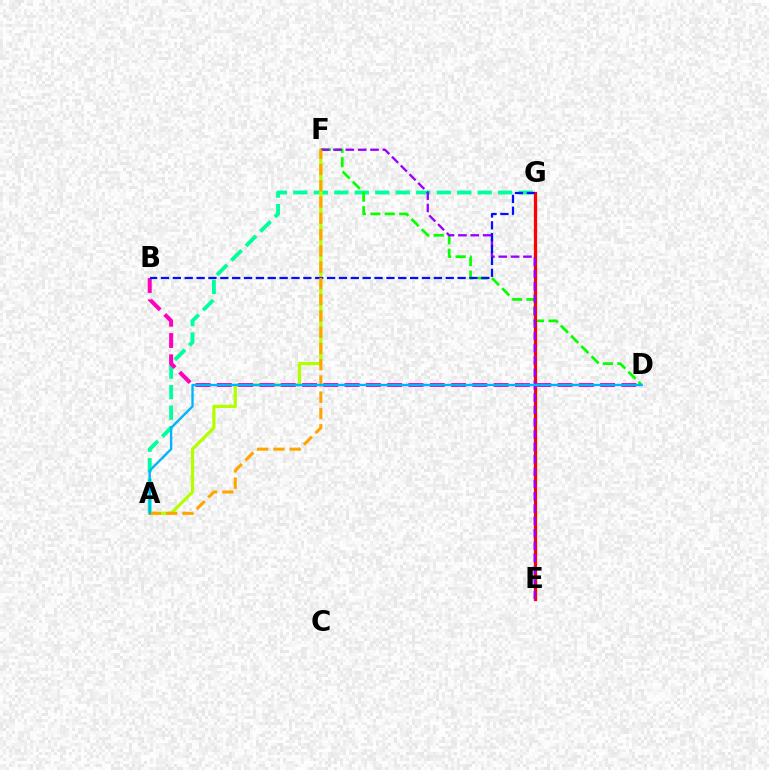{('A', 'G'): [{'color': '#00ff9d', 'line_style': 'dashed', 'thickness': 2.78}], ('D', 'F'): [{'color': '#08ff00', 'line_style': 'dashed', 'thickness': 1.96}], ('E', 'G'): [{'color': '#ff0000', 'line_style': 'solid', 'thickness': 2.34}], ('A', 'F'): [{'color': '#b3ff00', 'line_style': 'solid', 'thickness': 2.34}, {'color': '#ffa500', 'line_style': 'dashed', 'thickness': 2.21}], ('E', 'F'): [{'color': '#9b00ff', 'line_style': 'dashed', 'thickness': 1.68}], ('B', 'D'): [{'color': '#ff00bd', 'line_style': 'dashed', 'thickness': 2.89}], ('B', 'G'): [{'color': '#0010ff', 'line_style': 'dashed', 'thickness': 1.61}], ('A', 'D'): [{'color': '#00b5ff', 'line_style': 'solid', 'thickness': 1.7}]}